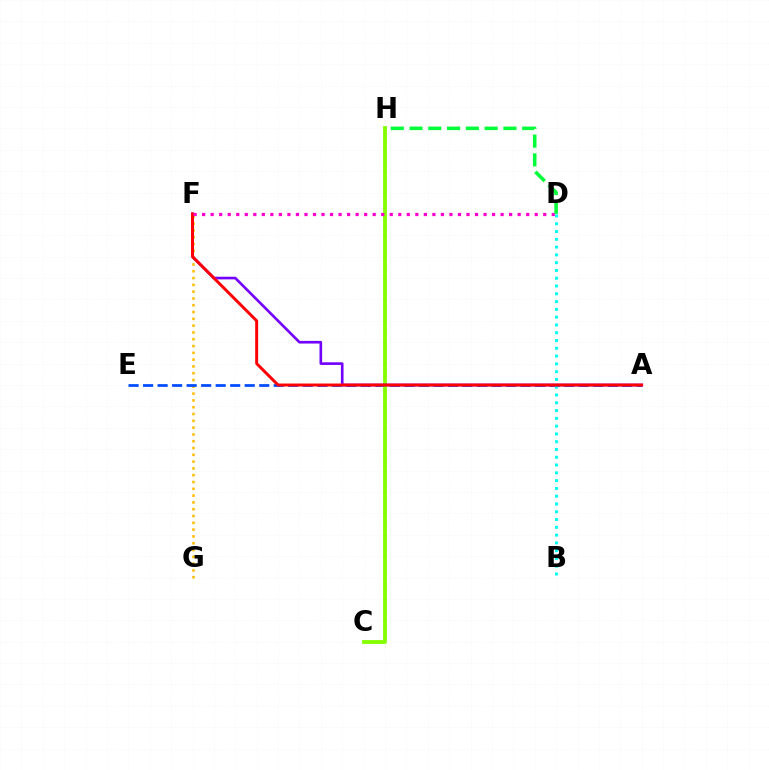{('F', 'G'): [{'color': '#ffbd00', 'line_style': 'dotted', 'thickness': 1.85}], ('A', 'E'): [{'color': '#004bff', 'line_style': 'dashed', 'thickness': 1.97}], ('B', 'D'): [{'color': '#00fff6', 'line_style': 'dotted', 'thickness': 2.11}], ('C', 'H'): [{'color': '#84ff00', 'line_style': 'solid', 'thickness': 2.75}], ('A', 'F'): [{'color': '#7200ff', 'line_style': 'solid', 'thickness': 1.91}, {'color': '#ff0000', 'line_style': 'solid', 'thickness': 2.13}], ('D', 'F'): [{'color': '#ff00cf', 'line_style': 'dotted', 'thickness': 2.32}], ('D', 'H'): [{'color': '#00ff39', 'line_style': 'dashed', 'thickness': 2.55}]}